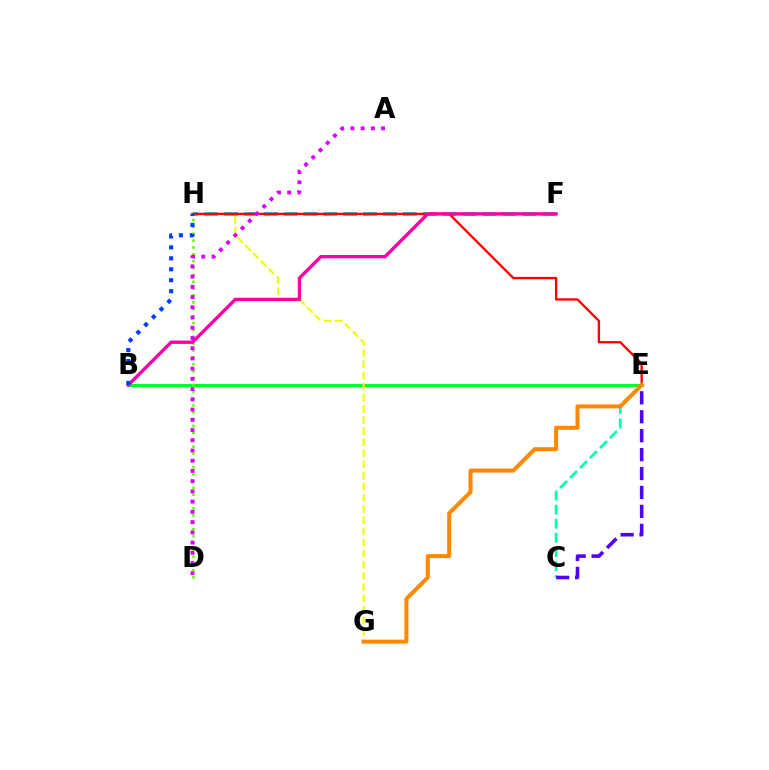{('B', 'E'): [{'color': '#00ff27', 'line_style': 'solid', 'thickness': 2.25}], ('G', 'H'): [{'color': '#eeff00', 'line_style': 'dashed', 'thickness': 1.51}], ('F', 'H'): [{'color': '#00c7ff', 'line_style': 'dashed', 'thickness': 2.7}], ('C', 'E'): [{'color': '#00ffaf', 'line_style': 'dashed', 'thickness': 1.92}, {'color': '#4f00ff', 'line_style': 'dashed', 'thickness': 2.57}], ('E', 'H'): [{'color': '#ff0000', 'line_style': 'solid', 'thickness': 1.68}], ('D', 'H'): [{'color': '#66ff00', 'line_style': 'dotted', 'thickness': 1.87}], ('B', 'F'): [{'color': '#ff00a0', 'line_style': 'solid', 'thickness': 2.42}], ('A', 'D'): [{'color': '#d600ff', 'line_style': 'dotted', 'thickness': 2.78}], ('B', 'H'): [{'color': '#003fff', 'line_style': 'dotted', 'thickness': 2.97}], ('E', 'G'): [{'color': '#ff8800', 'line_style': 'solid', 'thickness': 2.89}]}